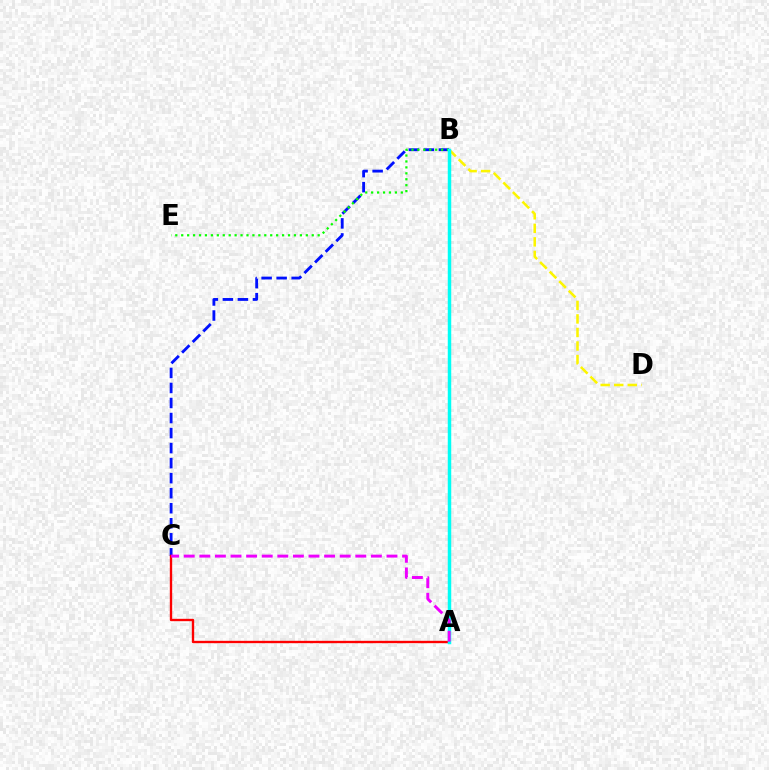{('B', 'C'): [{'color': '#0010ff', 'line_style': 'dashed', 'thickness': 2.04}], ('B', 'E'): [{'color': '#08ff00', 'line_style': 'dotted', 'thickness': 1.61}], ('B', 'D'): [{'color': '#fcf500', 'line_style': 'dashed', 'thickness': 1.84}], ('A', 'C'): [{'color': '#ff0000', 'line_style': 'solid', 'thickness': 1.7}, {'color': '#ee00ff', 'line_style': 'dashed', 'thickness': 2.12}], ('A', 'B'): [{'color': '#00fff6', 'line_style': 'solid', 'thickness': 2.5}]}